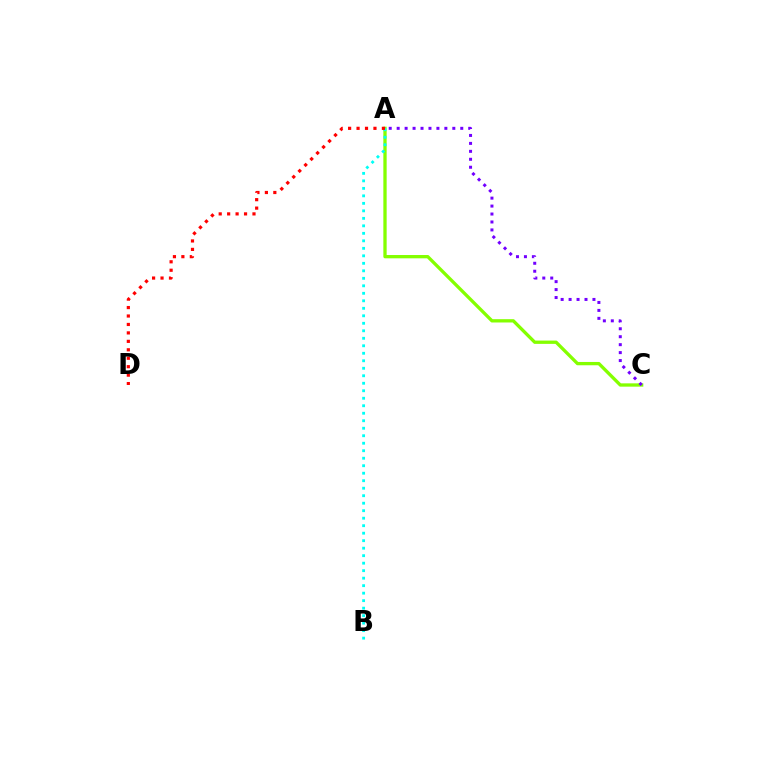{('A', 'C'): [{'color': '#84ff00', 'line_style': 'solid', 'thickness': 2.38}, {'color': '#7200ff', 'line_style': 'dotted', 'thickness': 2.16}], ('A', 'B'): [{'color': '#00fff6', 'line_style': 'dotted', 'thickness': 2.04}], ('A', 'D'): [{'color': '#ff0000', 'line_style': 'dotted', 'thickness': 2.29}]}